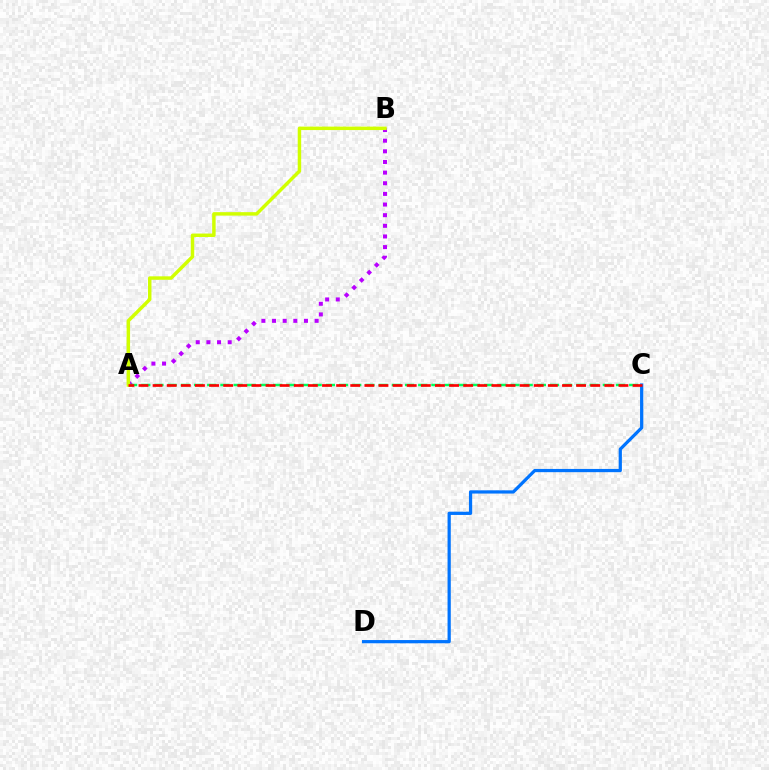{('A', 'B'): [{'color': '#b900ff', 'line_style': 'dotted', 'thickness': 2.89}, {'color': '#d1ff00', 'line_style': 'solid', 'thickness': 2.49}], ('A', 'C'): [{'color': '#00ff5c', 'line_style': 'dashed', 'thickness': 1.79}, {'color': '#ff0000', 'line_style': 'dashed', 'thickness': 1.92}], ('C', 'D'): [{'color': '#0074ff', 'line_style': 'solid', 'thickness': 2.33}]}